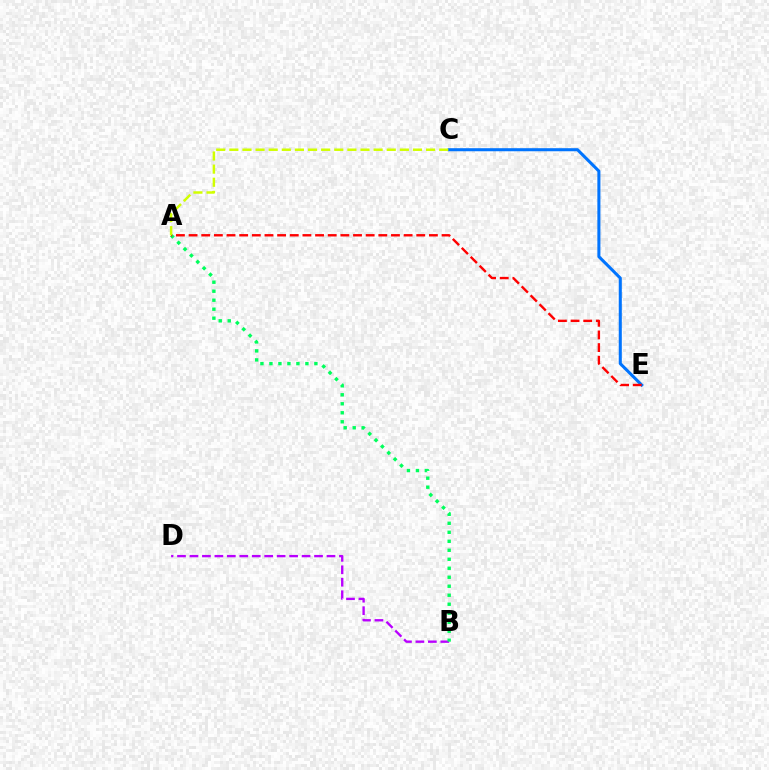{('B', 'D'): [{'color': '#b900ff', 'line_style': 'dashed', 'thickness': 1.69}], ('A', 'B'): [{'color': '#00ff5c', 'line_style': 'dotted', 'thickness': 2.44}], ('C', 'E'): [{'color': '#0074ff', 'line_style': 'solid', 'thickness': 2.2}], ('A', 'E'): [{'color': '#ff0000', 'line_style': 'dashed', 'thickness': 1.72}], ('A', 'C'): [{'color': '#d1ff00', 'line_style': 'dashed', 'thickness': 1.78}]}